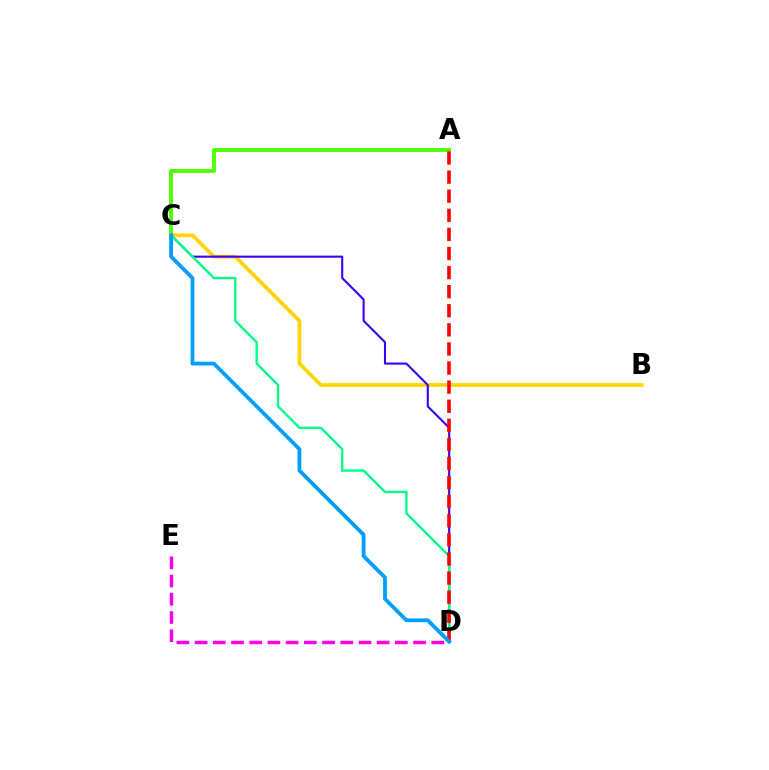{('B', 'C'): [{'color': '#ffd500', 'line_style': 'solid', 'thickness': 2.68}], ('C', 'D'): [{'color': '#3700ff', 'line_style': 'solid', 'thickness': 1.51}, {'color': '#00ff86', 'line_style': 'solid', 'thickness': 1.71}, {'color': '#009eff', 'line_style': 'solid', 'thickness': 2.73}], ('A', 'C'): [{'color': '#4fff00', 'line_style': 'solid', 'thickness': 2.81}], ('D', 'E'): [{'color': '#ff00ed', 'line_style': 'dashed', 'thickness': 2.47}], ('A', 'D'): [{'color': '#ff0000', 'line_style': 'dashed', 'thickness': 2.59}]}